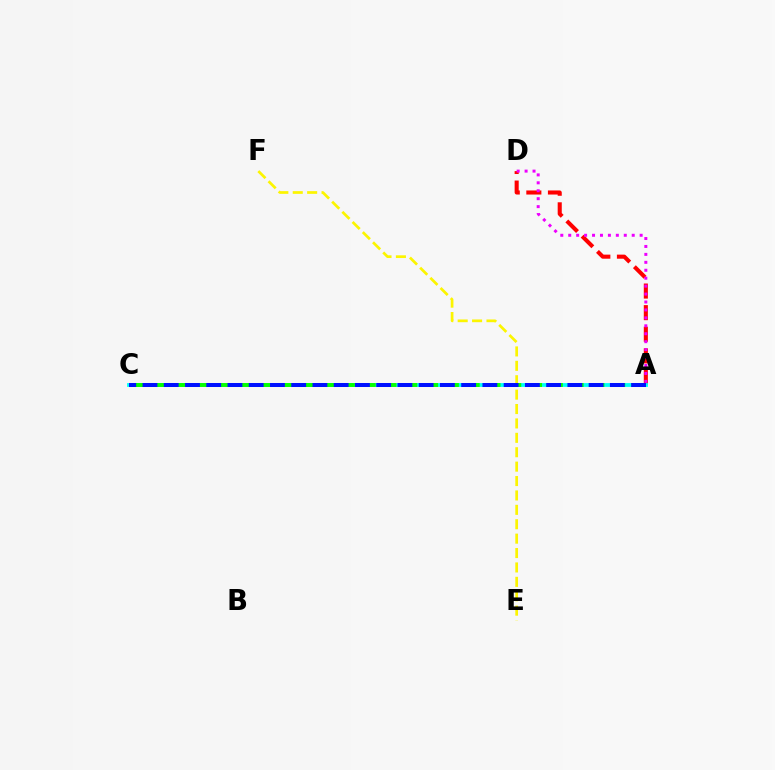{('A', 'D'): [{'color': '#ff0000', 'line_style': 'dashed', 'thickness': 2.93}, {'color': '#ee00ff', 'line_style': 'dotted', 'thickness': 2.16}], ('A', 'C'): [{'color': '#00fff6', 'line_style': 'solid', 'thickness': 2.75}, {'color': '#08ff00', 'line_style': 'dashed', 'thickness': 2.82}, {'color': '#0010ff', 'line_style': 'dashed', 'thickness': 2.89}], ('E', 'F'): [{'color': '#fcf500', 'line_style': 'dashed', 'thickness': 1.96}]}